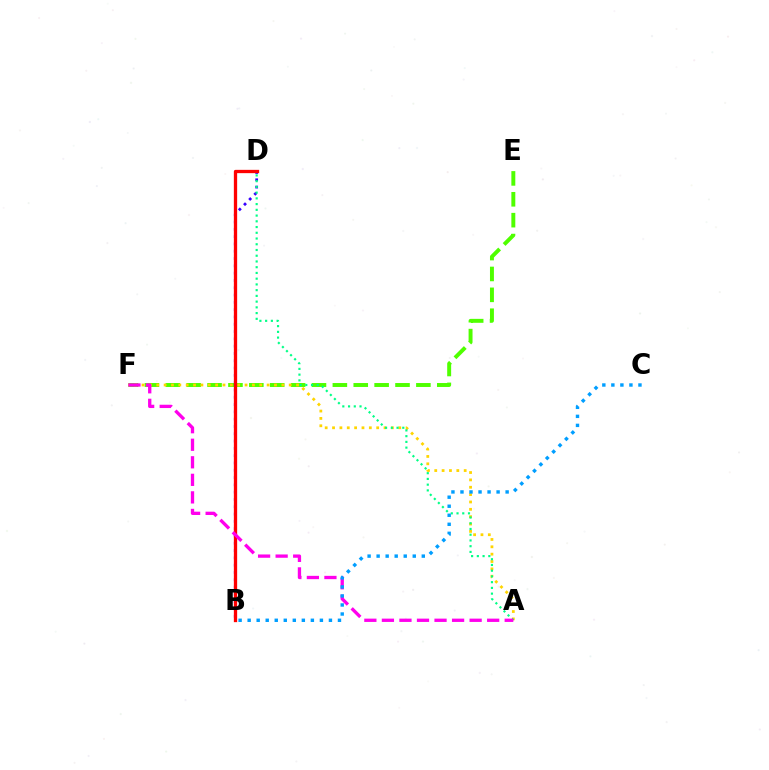{('E', 'F'): [{'color': '#4fff00', 'line_style': 'dashed', 'thickness': 2.84}], ('A', 'F'): [{'color': '#ffd500', 'line_style': 'dotted', 'thickness': 2.0}, {'color': '#ff00ed', 'line_style': 'dashed', 'thickness': 2.38}], ('B', 'D'): [{'color': '#3700ff', 'line_style': 'dotted', 'thickness': 1.98}, {'color': '#ff0000', 'line_style': 'solid', 'thickness': 2.37}], ('A', 'D'): [{'color': '#00ff86', 'line_style': 'dotted', 'thickness': 1.56}], ('B', 'C'): [{'color': '#009eff', 'line_style': 'dotted', 'thickness': 2.45}]}